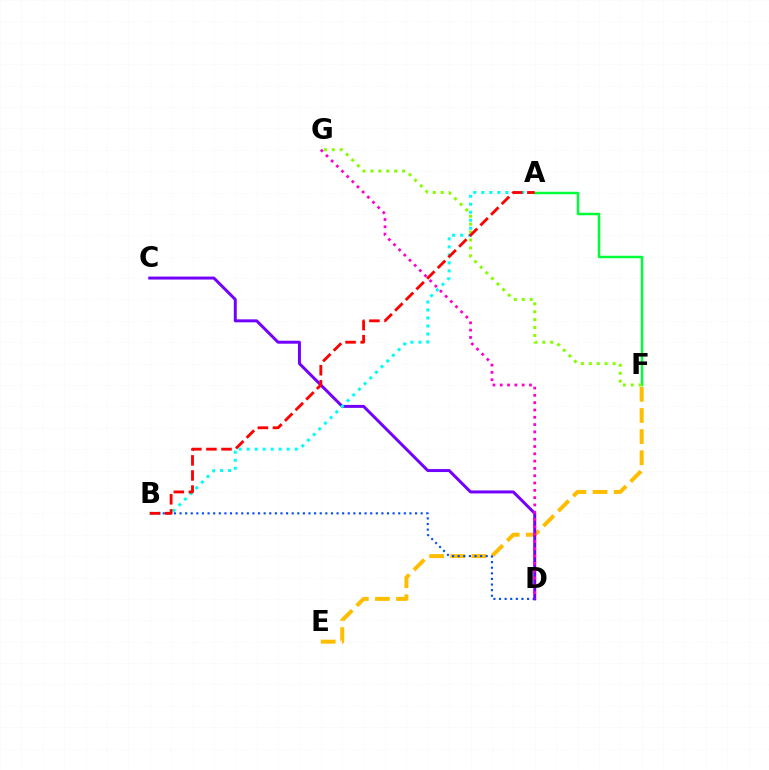{('E', 'F'): [{'color': '#ffbd00', 'line_style': 'dashed', 'thickness': 2.87}], ('B', 'D'): [{'color': '#004bff', 'line_style': 'dotted', 'thickness': 1.52}], ('C', 'D'): [{'color': '#7200ff', 'line_style': 'solid', 'thickness': 2.14}], ('A', 'B'): [{'color': '#00fff6', 'line_style': 'dotted', 'thickness': 2.17}, {'color': '#ff0000', 'line_style': 'dashed', 'thickness': 2.05}], ('D', 'G'): [{'color': '#ff00cf', 'line_style': 'dotted', 'thickness': 1.98}], ('A', 'F'): [{'color': '#00ff39', 'line_style': 'solid', 'thickness': 1.79}], ('F', 'G'): [{'color': '#84ff00', 'line_style': 'dotted', 'thickness': 2.15}]}